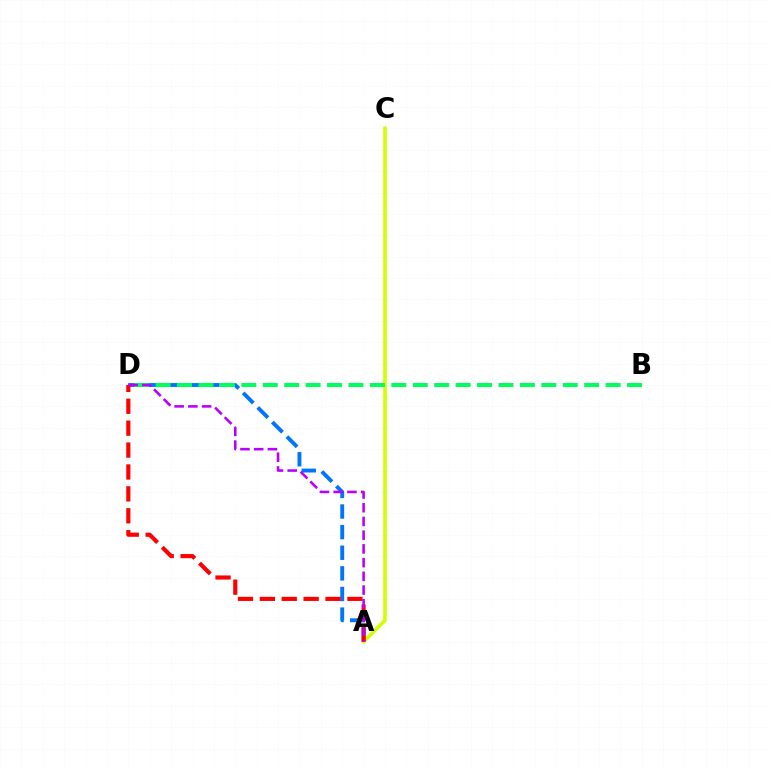{('A', 'C'): [{'color': '#d1ff00', 'line_style': 'solid', 'thickness': 2.62}], ('A', 'D'): [{'color': '#0074ff', 'line_style': 'dashed', 'thickness': 2.8}, {'color': '#ff0000', 'line_style': 'dashed', 'thickness': 2.97}, {'color': '#b900ff', 'line_style': 'dashed', 'thickness': 1.86}], ('B', 'D'): [{'color': '#00ff5c', 'line_style': 'dashed', 'thickness': 2.91}]}